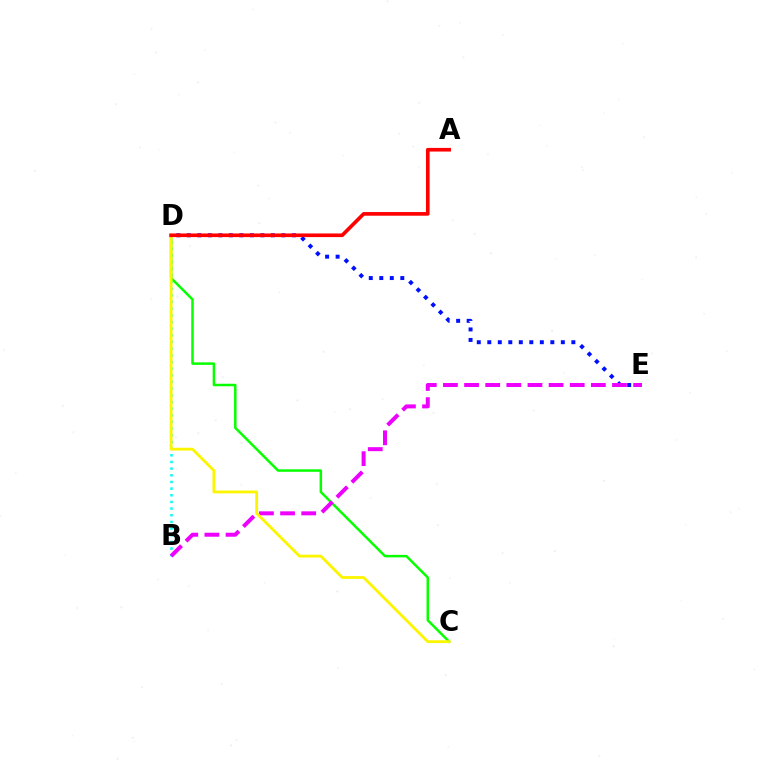{('B', 'D'): [{'color': '#00fff6', 'line_style': 'dotted', 'thickness': 1.81}], ('C', 'D'): [{'color': '#08ff00', 'line_style': 'solid', 'thickness': 1.8}, {'color': '#fcf500', 'line_style': 'solid', 'thickness': 2.03}], ('D', 'E'): [{'color': '#0010ff', 'line_style': 'dotted', 'thickness': 2.85}], ('B', 'E'): [{'color': '#ee00ff', 'line_style': 'dashed', 'thickness': 2.87}], ('A', 'D'): [{'color': '#ff0000', 'line_style': 'solid', 'thickness': 2.63}]}